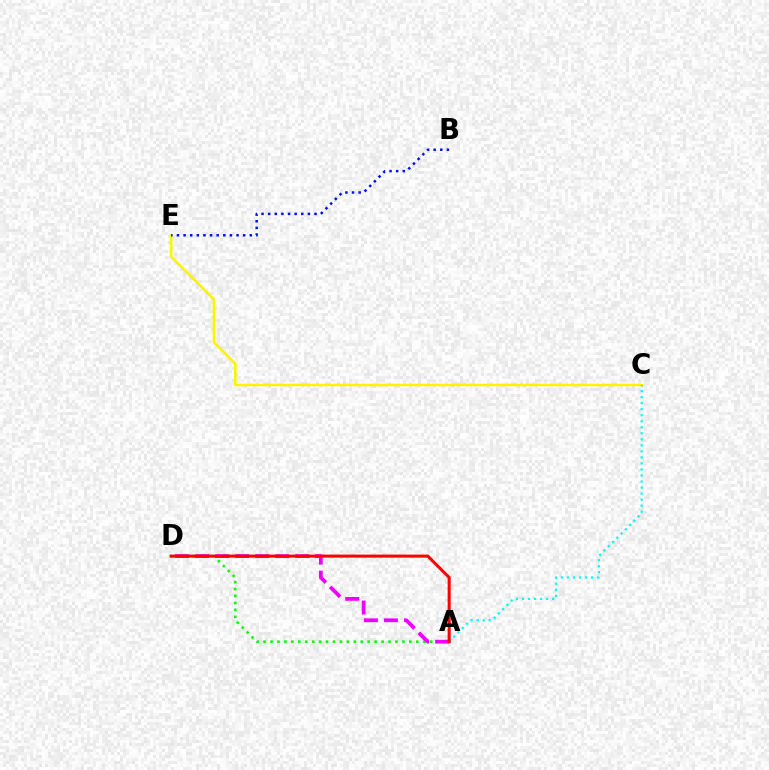{('A', 'D'): [{'color': '#08ff00', 'line_style': 'dotted', 'thickness': 1.89}, {'color': '#ee00ff', 'line_style': 'dashed', 'thickness': 2.72}, {'color': '#ff0000', 'line_style': 'solid', 'thickness': 2.18}], ('C', 'E'): [{'color': '#fcf500', 'line_style': 'solid', 'thickness': 1.85}], ('B', 'E'): [{'color': '#0010ff', 'line_style': 'dotted', 'thickness': 1.8}], ('A', 'C'): [{'color': '#00fff6', 'line_style': 'dotted', 'thickness': 1.64}]}